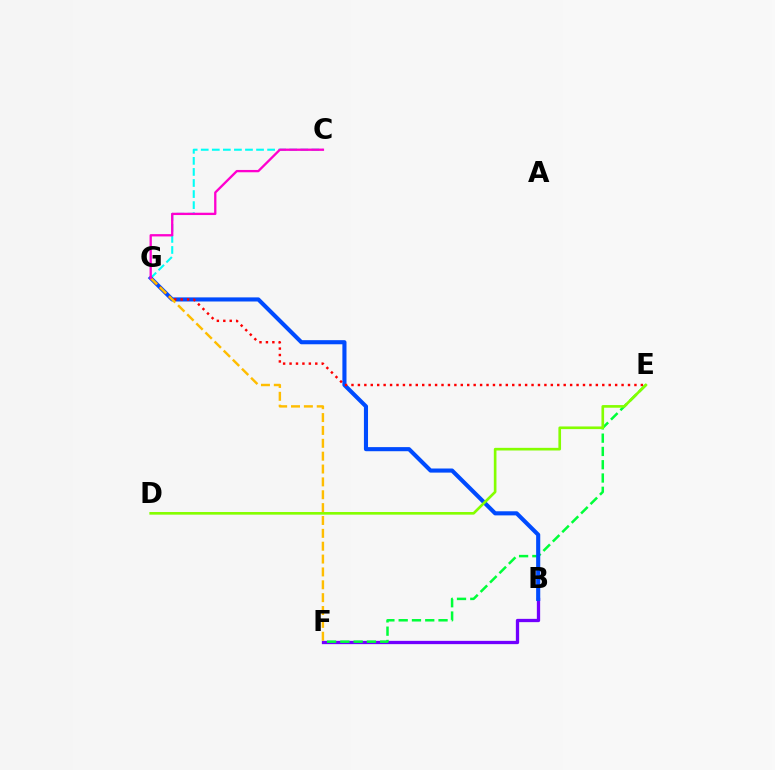{('C', 'G'): [{'color': '#00fff6', 'line_style': 'dashed', 'thickness': 1.5}, {'color': '#ff00cf', 'line_style': 'solid', 'thickness': 1.67}], ('B', 'F'): [{'color': '#7200ff', 'line_style': 'solid', 'thickness': 2.37}], ('E', 'F'): [{'color': '#00ff39', 'line_style': 'dashed', 'thickness': 1.8}], ('B', 'G'): [{'color': '#004bff', 'line_style': 'solid', 'thickness': 2.96}], ('E', 'G'): [{'color': '#ff0000', 'line_style': 'dotted', 'thickness': 1.75}], ('D', 'E'): [{'color': '#84ff00', 'line_style': 'solid', 'thickness': 1.9}], ('F', 'G'): [{'color': '#ffbd00', 'line_style': 'dashed', 'thickness': 1.75}]}